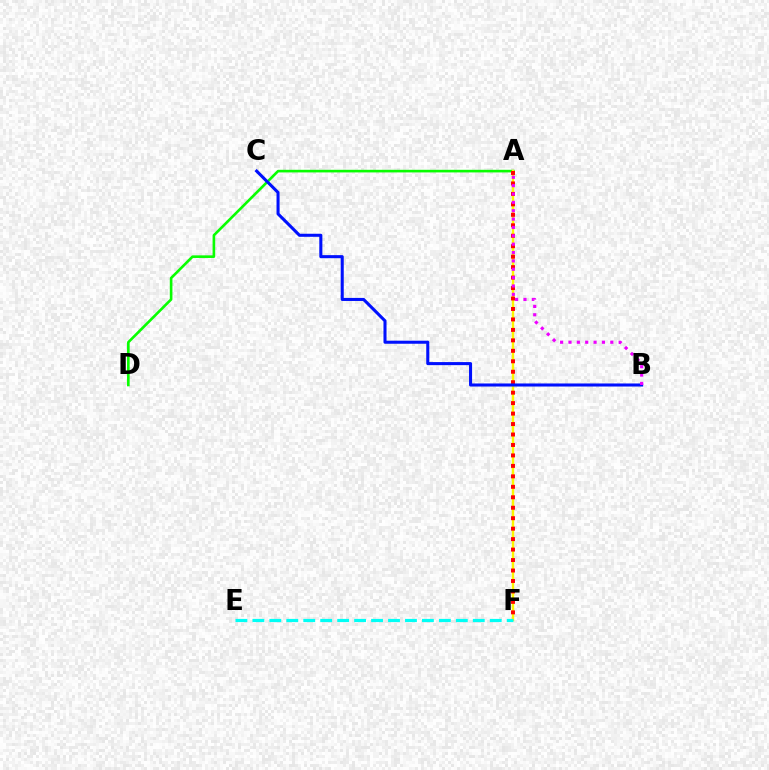{('A', 'D'): [{'color': '#08ff00', 'line_style': 'solid', 'thickness': 1.89}], ('A', 'F'): [{'color': '#fcf500', 'line_style': 'solid', 'thickness': 1.73}, {'color': '#ff0000', 'line_style': 'dotted', 'thickness': 2.84}], ('B', 'C'): [{'color': '#0010ff', 'line_style': 'solid', 'thickness': 2.2}], ('A', 'B'): [{'color': '#ee00ff', 'line_style': 'dotted', 'thickness': 2.27}], ('E', 'F'): [{'color': '#00fff6', 'line_style': 'dashed', 'thickness': 2.3}]}